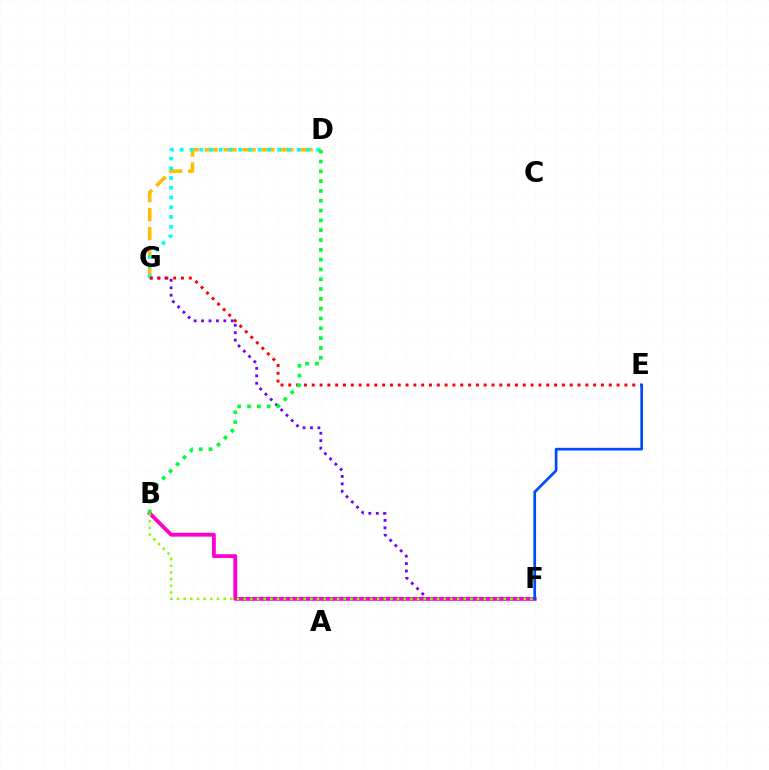{('D', 'G'): [{'color': '#ffbd00', 'line_style': 'dashed', 'thickness': 2.57}, {'color': '#00fff6', 'line_style': 'dotted', 'thickness': 2.64}], ('F', 'G'): [{'color': '#7200ff', 'line_style': 'dotted', 'thickness': 2.02}], ('B', 'F'): [{'color': '#ff00cf', 'line_style': 'solid', 'thickness': 2.76}, {'color': '#84ff00', 'line_style': 'dotted', 'thickness': 1.81}], ('E', 'G'): [{'color': '#ff0000', 'line_style': 'dotted', 'thickness': 2.12}], ('E', 'F'): [{'color': '#004bff', 'line_style': 'solid', 'thickness': 1.95}], ('B', 'D'): [{'color': '#00ff39', 'line_style': 'dotted', 'thickness': 2.67}]}